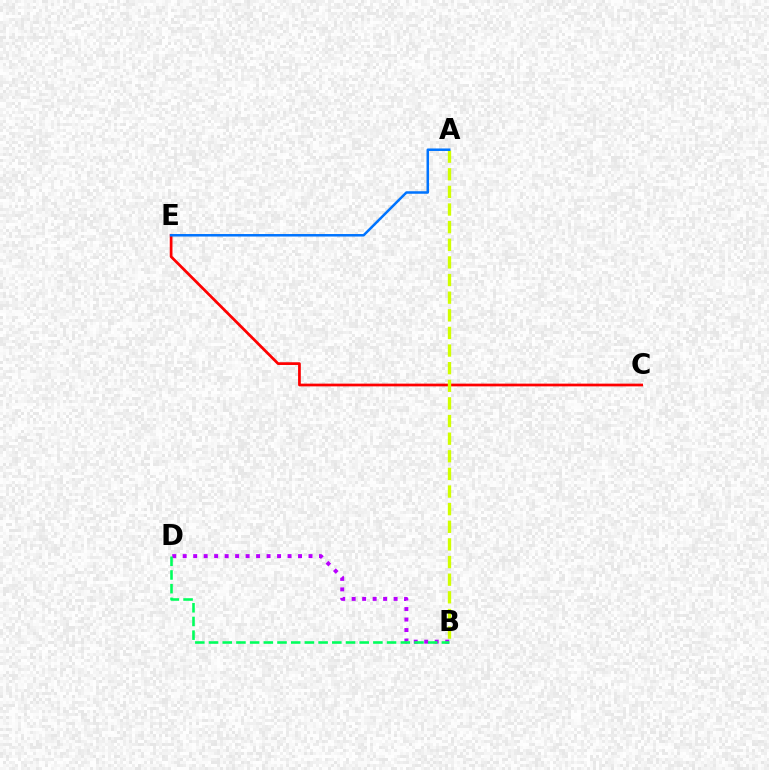{('C', 'E'): [{'color': '#ff0000', 'line_style': 'solid', 'thickness': 1.96}], ('A', 'B'): [{'color': '#d1ff00', 'line_style': 'dashed', 'thickness': 2.39}], ('A', 'E'): [{'color': '#0074ff', 'line_style': 'solid', 'thickness': 1.8}], ('B', 'D'): [{'color': '#b900ff', 'line_style': 'dotted', 'thickness': 2.85}, {'color': '#00ff5c', 'line_style': 'dashed', 'thickness': 1.86}]}